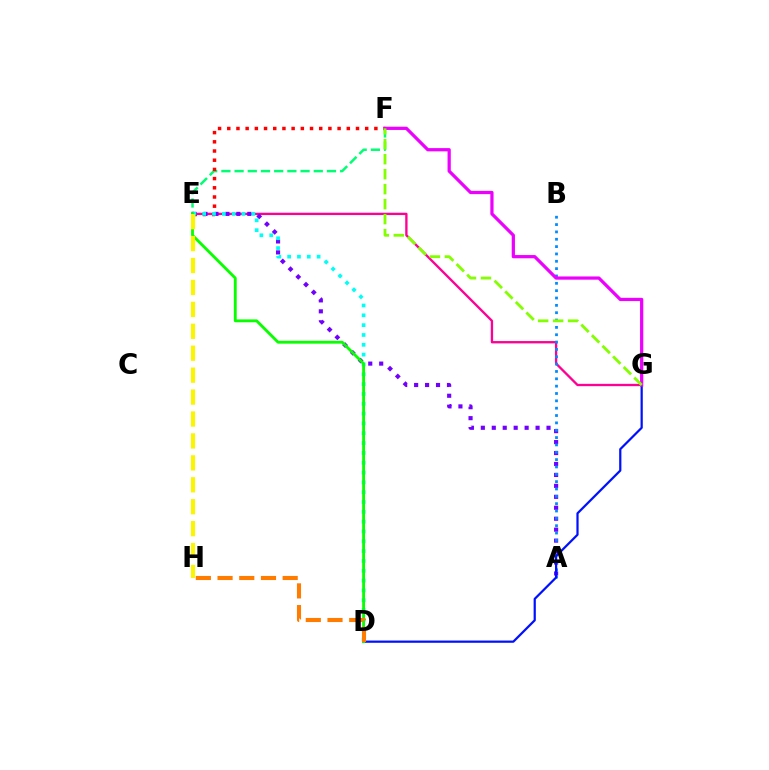{('E', 'F'): [{'color': '#00ff74', 'line_style': 'dashed', 'thickness': 1.79}, {'color': '#ff0000', 'line_style': 'dotted', 'thickness': 2.5}], ('E', 'G'): [{'color': '#ff0094', 'line_style': 'solid', 'thickness': 1.68}], ('A', 'E'): [{'color': '#7200ff', 'line_style': 'dotted', 'thickness': 2.97}], ('A', 'B'): [{'color': '#008cff', 'line_style': 'dotted', 'thickness': 2.0}], ('D', 'G'): [{'color': '#0010ff', 'line_style': 'solid', 'thickness': 1.6}], ('D', 'E'): [{'color': '#00fff6', 'line_style': 'dotted', 'thickness': 2.67}, {'color': '#08ff00', 'line_style': 'solid', 'thickness': 2.05}], ('D', 'H'): [{'color': '#ff7c00', 'line_style': 'dashed', 'thickness': 2.95}], ('F', 'G'): [{'color': '#ee00ff', 'line_style': 'solid', 'thickness': 2.33}, {'color': '#84ff00', 'line_style': 'dashed', 'thickness': 2.04}], ('E', 'H'): [{'color': '#fcf500', 'line_style': 'dashed', 'thickness': 2.98}]}